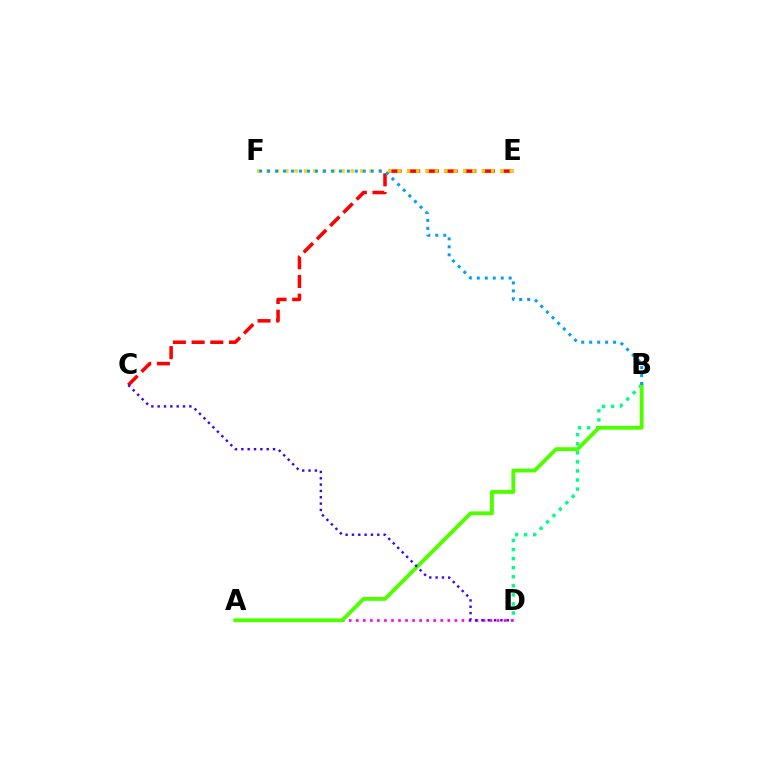{('B', 'D'): [{'color': '#00ff86', 'line_style': 'dotted', 'thickness': 2.46}], ('A', 'D'): [{'color': '#ff00ed', 'line_style': 'dotted', 'thickness': 1.91}], ('A', 'B'): [{'color': '#4fff00', 'line_style': 'solid', 'thickness': 2.78}], ('C', 'E'): [{'color': '#ff0000', 'line_style': 'dashed', 'thickness': 2.54}], ('E', 'F'): [{'color': '#ffd500', 'line_style': 'dotted', 'thickness': 2.54}], ('C', 'D'): [{'color': '#3700ff', 'line_style': 'dotted', 'thickness': 1.72}], ('B', 'F'): [{'color': '#009eff', 'line_style': 'dotted', 'thickness': 2.17}]}